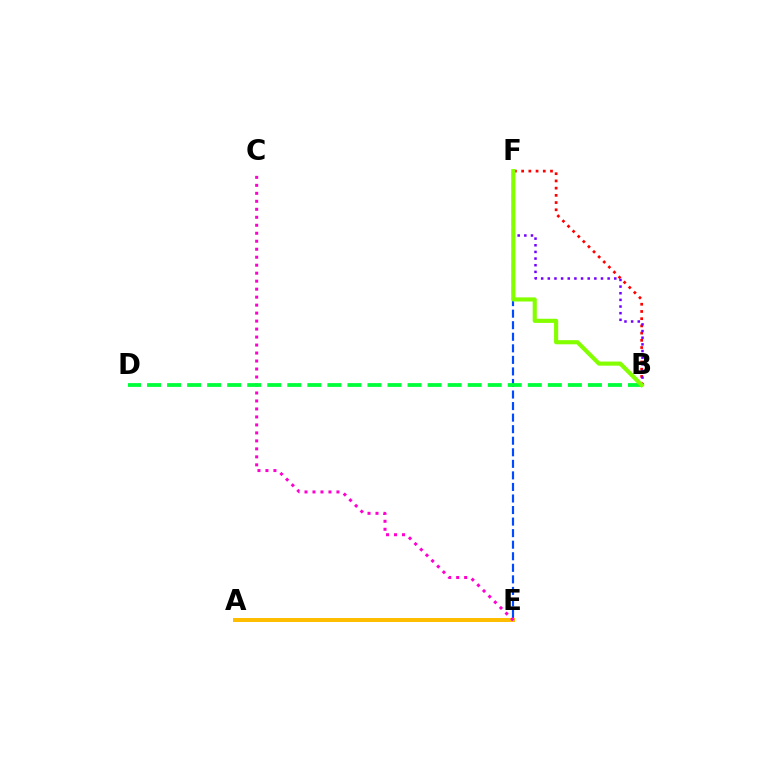{('E', 'F'): [{'color': '#004bff', 'line_style': 'dashed', 'thickness': 1.57}], ('B', 'F'): [{'color': '#ff0000', 'line_style': 'dotted', 'thickness': 1.96}, {'color': '#7200ff', 'line_style': 'dotted', 'thickness': 1.81}, {'color': '#84ff00', 'line_style': 'solid', 'thickness': 2.98}], ('A', 'E'): [{'color': '#00fff6', 'line_style': 'solid', 'thickness': 2.78}, {'color': '#ffbd00', 'line_style': 'solid', 'thickness': 2.87}], ('C', 'E'): [{'color': '#ff00cf', 'line_style': 'dotted', 'thickness': 2.17}], ('B', 'D'): [{'color': '#00ff39', 'line_style': 'dashed', 'thickness': 2.72}]}